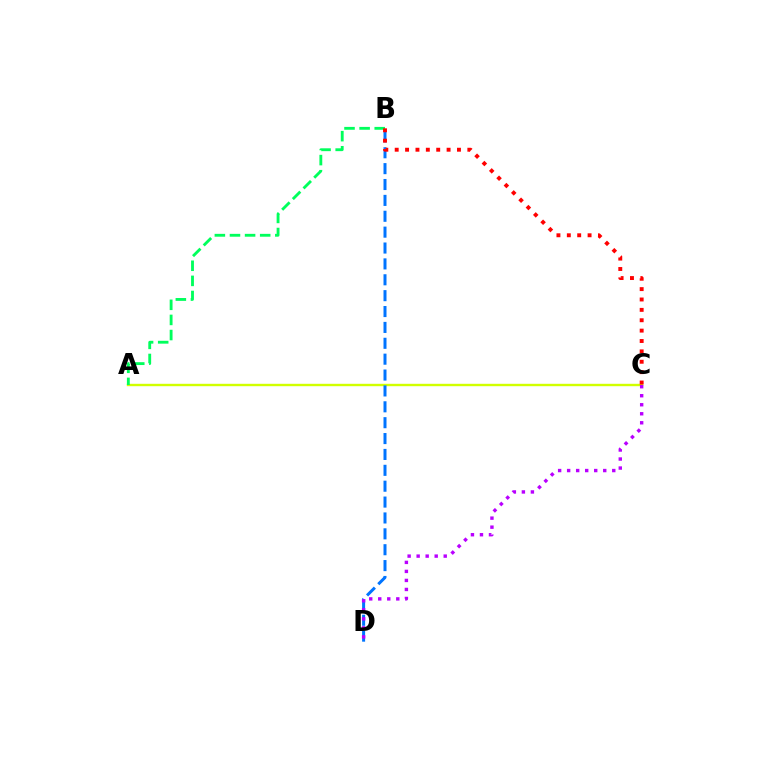{('A', 'C'): [{'color': '#d1ff00', 'line_style': 'solid', 'thickness': 1.72}], ('A', 'B'): [{'color': '#00ff5c', 'line_style': 'dashed', 'thickness': 2.05}], ('B', 'D'): [{'color': '#0074ff', 'line_style': 'dashed', 'thickness': 2.16}], ('B', 'C'): [{'color': '#ff0000', 'line_style': 'dotted', 'thickness': 2.82}], ('C', 'D'): [{'color': '#b900ff', 'line_style': 'dotted', 'thickness': 2.45}]}